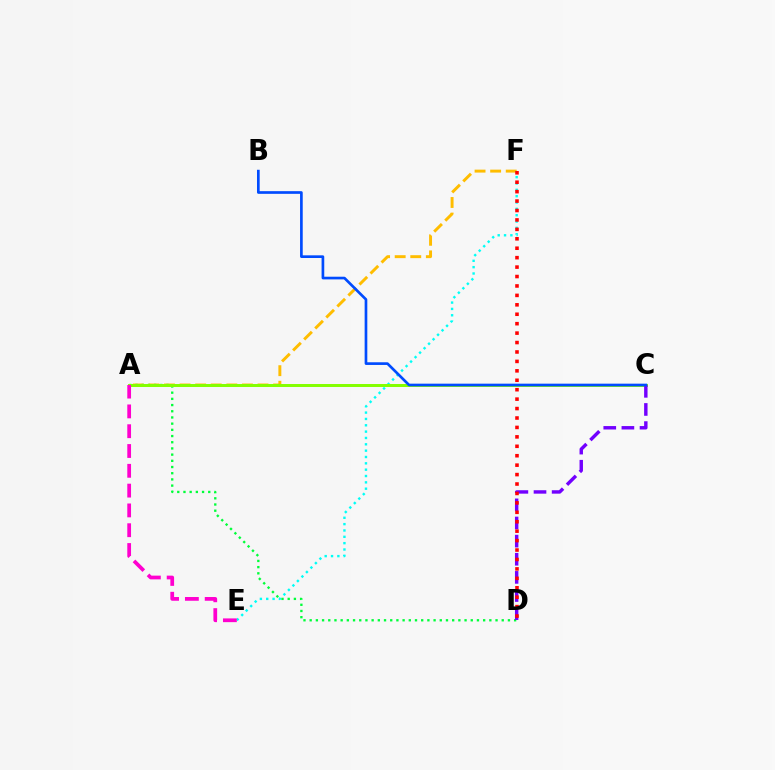{('A', 'F'): [{'color': '#ffbd00', 'line_style': 'dashed', 'thickness': 2.12}], ('E', 'F'): [{'color': '#00fff6', 'line_style': 'dotted', 'thickness': 1.72}], ('A', 'D'): [{'color': '#00ff39', 'line_style': 'dotted', 'thickness': 1.68}], ('A', 'C'): [{'color': '#84ff00', 'line_style': 'solid', 'thickness': 2.14}], ('C', 'D'): [{'color': '#7200ff', 'line_style': 'dashed', 'thickness': 2.46}], ('D', 'F'): [{'color': '#ff0000', 'line_style': 'dotted', 'thickness': 2.56}], ('A', 'E'): [{'color': '#ff00cf', 'line_style': 'dashed', 'thickness': 2.69}], ('B', 'C'): [{'color': '#004bff', 'line_style': 'solid', 'thickness': 1.93}]}